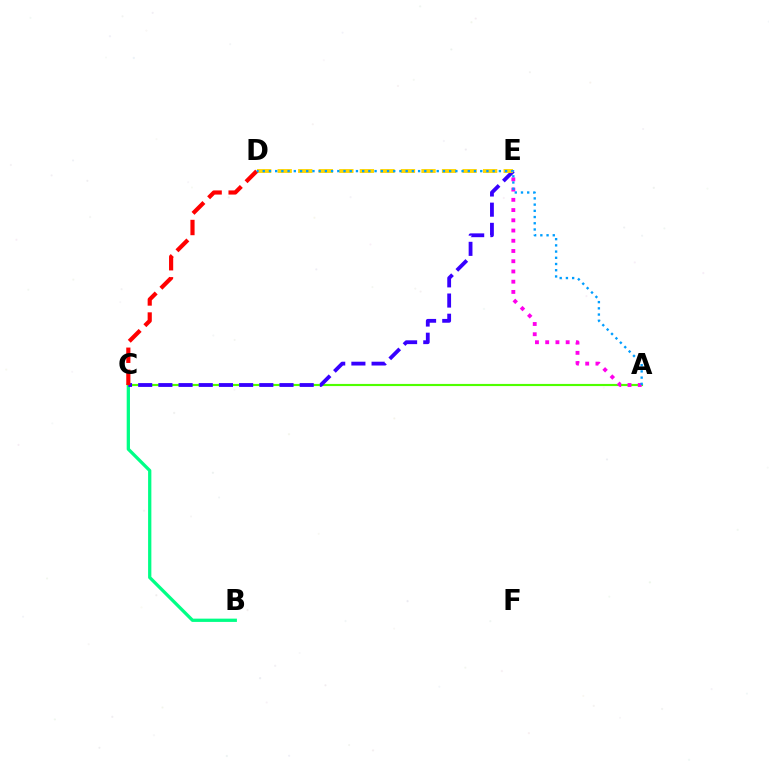{('B', 'C'): [{'color': '#00ff86', 'line_style': 'solid', 'thickness': 2.36}], ('A', 'C'): [{'color': '#4fff00', 'line_style': 'solid', 'thickness': 1.55}], ('C', 'E'): [{'color': '#3700ff', 'line_style': 'dashed', 'thickness': 2.74}], ('D', 'E'): [{'color': '#ffd500', 'line_style': 'dashed', 'thickness': 2.79}], ('C', 'D'): [{'color': '#ff0000', 'line_style': 'dashed', 'thickness': 3.0}], ('A', 'E'): [{'color': '#ff00ed', 'line_style': 'dotted', 'thickness': 2.78}], ('A', 'D'): [{'color': '#009eff', 'line_style': 'dotted', 'thickness': 1.69}]}